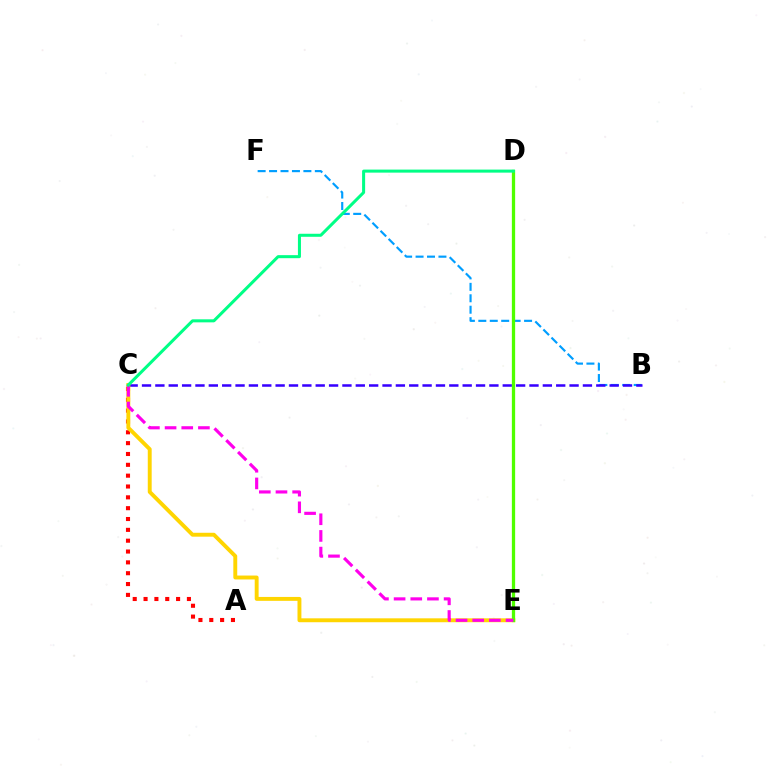{('B', 'F'): [{'color': '#009eff', 'line_style': 'dashed', 'thickness': 1.55}], ('B', 'C'): [{'color': '#3700ff', 'line_style': 'dashed', 'thickness': 1.82}], ('A', 'C'): [{'color': '#ff0000', 'line_style': 'dotted', 'thickness': 2.94}], ('C', 'E'): [{'color': '#ffd500', 'line_style': 'solid', 'thickness': 2.81}, {'color': '#ff00ed', 'line_style': 'dashed', 'thickness': 2.26}], ('D', 'E'): [{'color': '#4fff00', 'line_style': 'solid', 'thickness': 2.36}], ('C', 'D'): [{'color': '#00ff86', 'line_style': 'solid', 'thickness': 2.18}]}